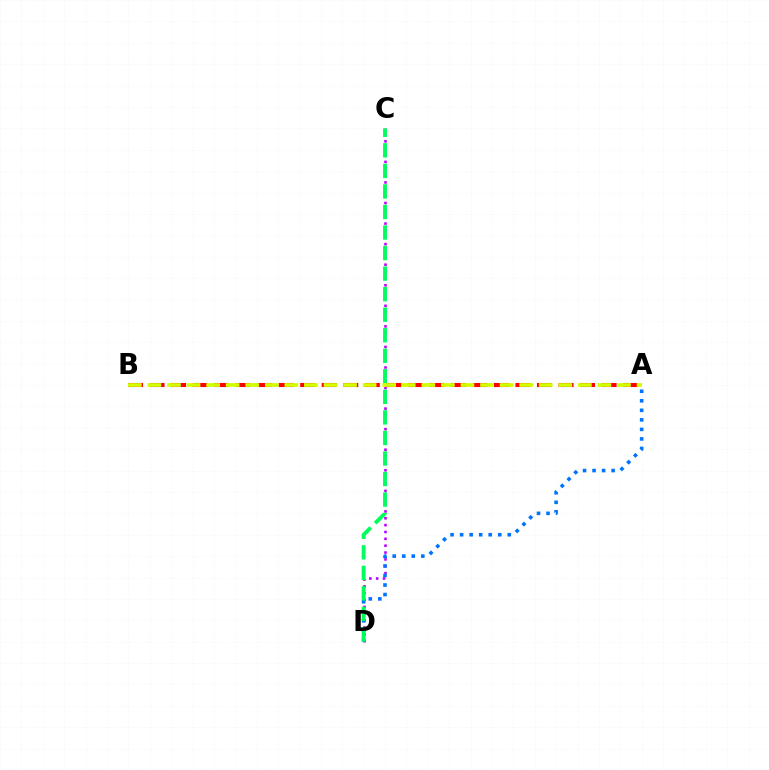{('C', 'D'): [{'color': '#b900ff', 'line_style': 'dotted', 'thickness': 1.86}, {'color': '#00ff5c', 'line_style': 'dashed', 'thickness': 2.79}], ('A', 'D'): [{'color': '#0074ff', 'line_style': 'dotted', 'thickness': 2.59}], ('A', 'B'): [{'color': '#ff0000', 'line_style': 'dashed', 'thickness': 2.92}, {'color': '#d1ff00', 'line_style': 'dashed', 'thickness': 2.66}]}